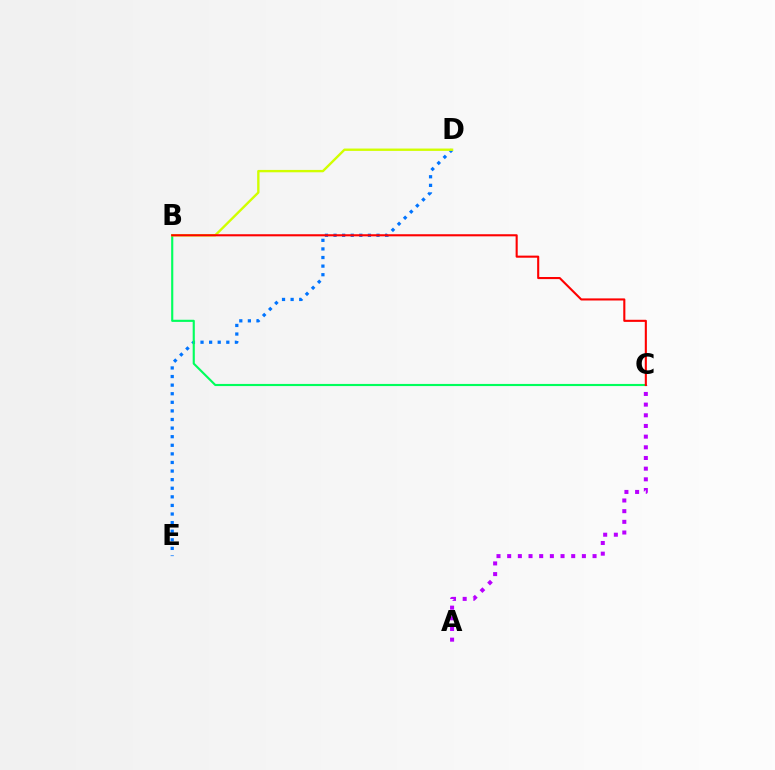{('A', 'C'): [{'color': '#b900ff', 'line_style': 'dotted', 'thickness': 2.9}], ('D', 'E'): [{'color': '#0074ff', 'line_style': 'dotted', 'thickness': 2.33}], ('B', 'C'): [{'color': '#00ff5c', 'line_style': 'solid', 'thickness': 1.54}, {'color': '#ff0000', 'line_style': 'solid', 'thickness': 1.51}], ('B', 'D'): [{'color': '#d1ff00', 'line_style': 'solid', 'thickness': 1.7}]}